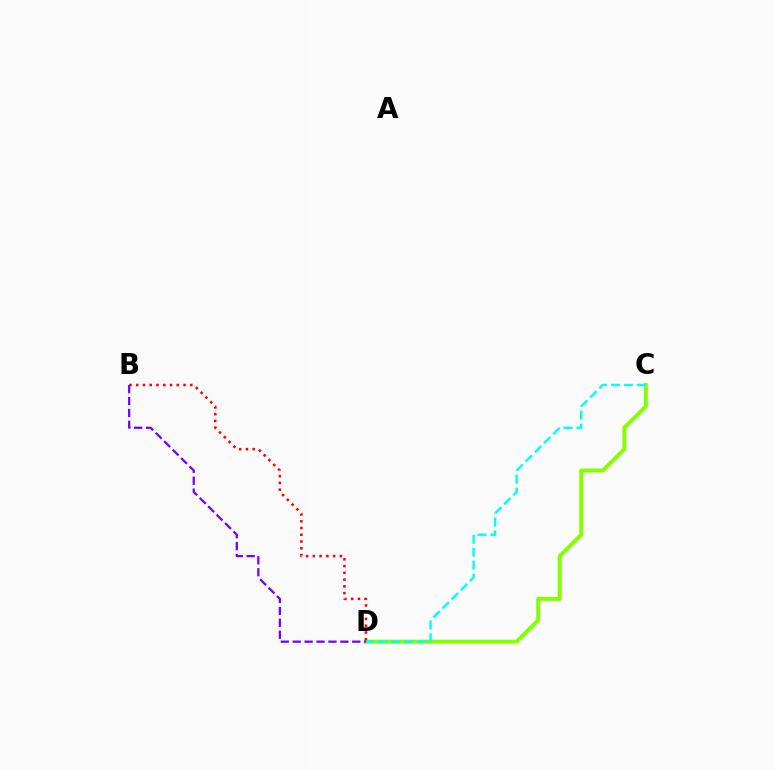{('C', 'D'): [{'color': '#84ff00', 'line_style': 'solid', 'thickness': 2.86}, {'color': '#00fff6', 'line_style': 'dashed', 'thickness': 1.76}], ('B', 'D'): [{'color': '#ff0000', 'line_style': 'dotted', 'thickness': 1.84}, {'color': '#7200ff', 'line_style': 'dashed', 'thickness': 1.62}]}